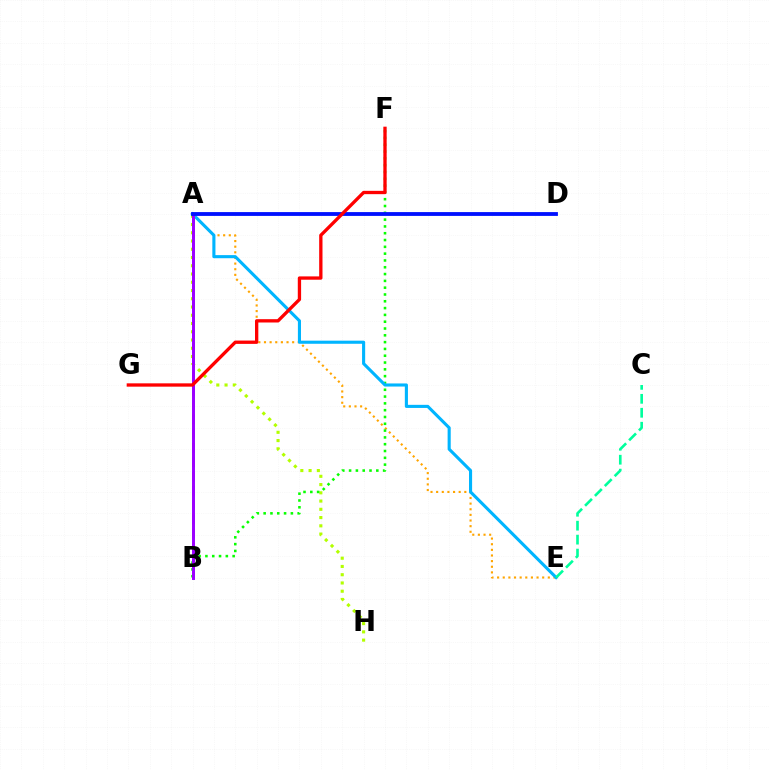{('A', 'E'): [{'color': '#ffa500', 'line_style': 'dotted', 'thickness': 1.53}, {'color': '#00b5ff', 'line_style': 'solid', 'thickness': 2.23}], ('A', 'H'): [{'color': '#b3ff00', 'line_style': 'dotted', 'thickness': 2.24}], ('B', 'F'): [{'color': '#08ff00', 'line_style': 'dotted', 'thickness': 1.85}], ('C', 'E'): [{'color': '#00ff9d', 'line_style': 'dashed', 'thickness': 1.9}], ('A', 'B'): [{'color': '#ff00bd', 'line_style': 'dashed', 'thickness': 1.94}, {'color': '#9b00ff', 'line_style': 'solid', 'thickness': 2.13}], ('A', 'D'): [{'color': '#0010ff', 'line_style': 'solid', 'thickness': 2.75}], ('F', 'G'): [{'color': '#ff0000', 'line_style': 'solid', 'thickness': 2.39}]}